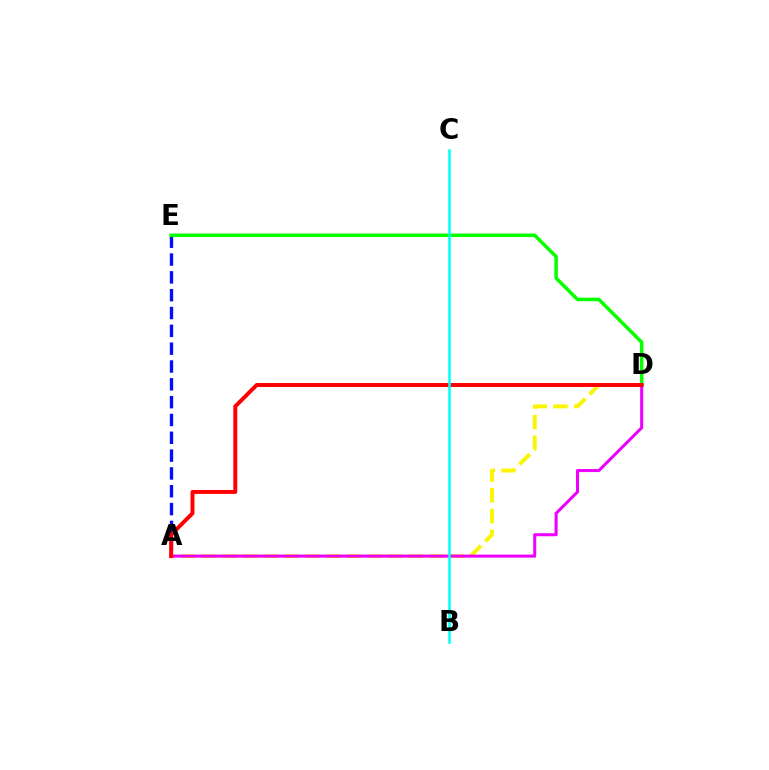{('A', 'D'): [{'color': '#fcf500', 'line_style': 'dashed', 'thickness': 2.81}, {'color': '#ee00ff', 'line_style': 'solid', 'thickness': 2.19}, {'color': '#ff0000', 'line_style': 'solid', 'thickness': 2.83}], ('A', 'E'): [{'color': '#0010ff', 'line_style': 'dashed', 'thickness': 2.42}], ('D', 'E'): [{'color': '#08ff00', 'line_style': 'solid', 'thickness': 2.53}], ('B', 'C'): [{'color': '#00fff6', 'line_style': 'solid', 'thickness': 1.81}]}